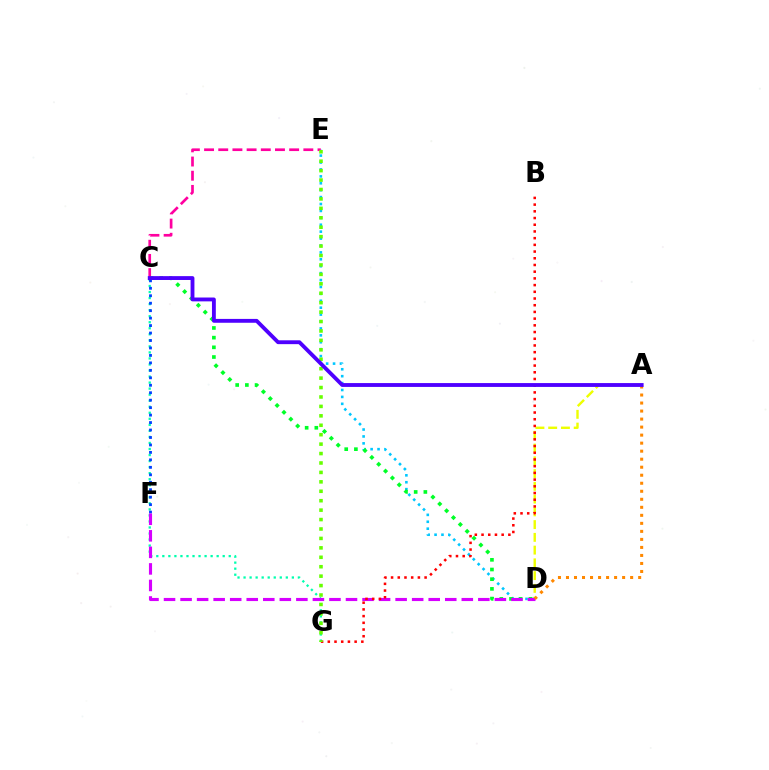{('D', 'E'): [{'color': '#00c7ff', 'line_style': 'dotted', 'thickness': 1.88}], ('C', 'G'): [{'color': '#00ffaf', 'line_style': 'dotted', 'thickness': 1.64}], ('C', 'E'): [{'color': '#ff00a0', 'line_style': 'dashed', 'thickness': 1.93}], ('C', 'D'): [{'color': '#00ff27', 'line_style': 'dotted', 'thickness': 2.63}], ('A', 'D'): [{'color': '#eeff00', 'line_style': 'dashed', 'thickness': 1.73}, {'color': '#ff8800', 'line_style': 'dotted', 'thickness': 2.18}], ('C', 'F'): [{'color': '#003fff', 'line_style': 'dotted', 'thickness': 2.03}], ('D', 'F'): [{'color': '#d600ff', 'line_style': 'dashed', 'thickness': 2.25}], ('B', 'G'): [{'color': '#ff0000', 'line_style': 'dotted', 'thickness': 1.82}], ('E', 'G'): [{'color': '#66ff00', 'line_style': 'dotted', 'thickness': 2.56}], ('A', 'C'): [{'color': '#4f00ff', 'line_style': 'solid', 'thickness': 2.77}]}